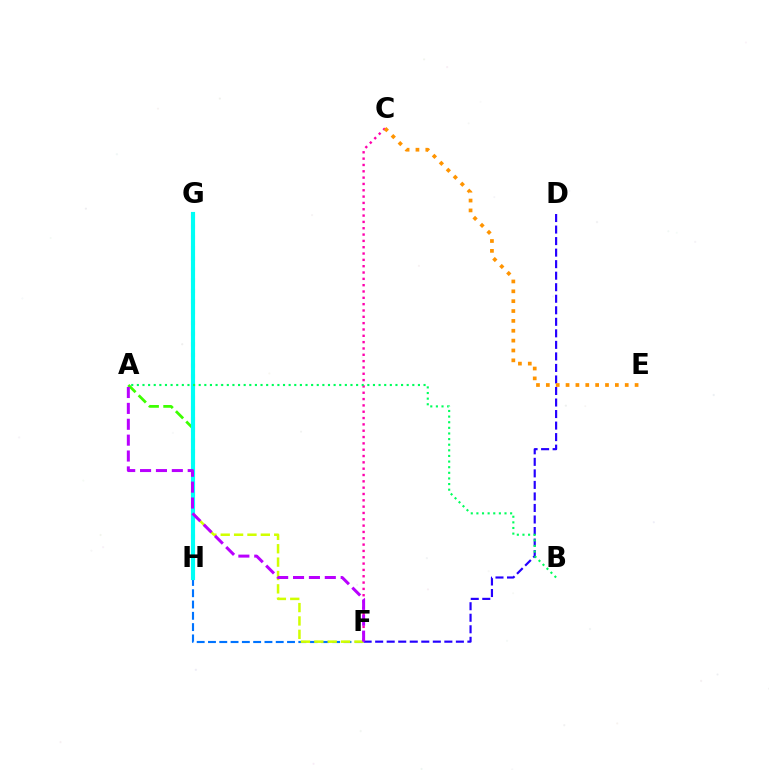{('F', 'H'): [{'color': '#0074ff', 'line_style': 'dashed', 'thickness': 1.53}], ('F', 'G'): [{'color': '#d1ff00', 'line_style': 'dashed', 'thickness': 1.82}], ('G', 'H'): [{'color': '#ff0000', 'line_style': 'dotted', 'thickness': 2.9}, {'color': '#00fff6', 'line_style': 'solid', 'thickness': 2.97}], ('D', 'F'): [{'color': '#2500ff', 'line_style': 'dashed', 'thickness': 1.57}], ('A', 'H'): [{'color': '#3dff00', 'line_style': 'dashed', 'thickness': 1.98}], ('C', 'F'): [{'color': '#ff00ac', 'line_style': 'dotted', 'thickness': 1.72}], ('C', 'E'): [{'color': '#ff9400', 'line_style': 'dotted', 'thickness': 2.68}], ('A', 'F'): [{'color': '#b900ff', 'line_style': 'dashed', 'thickness': 2.16}], ('A', 'B'): [{'color': '#00ff5c', 'line_style': 'dotted', 'thickness': 1.53}]}